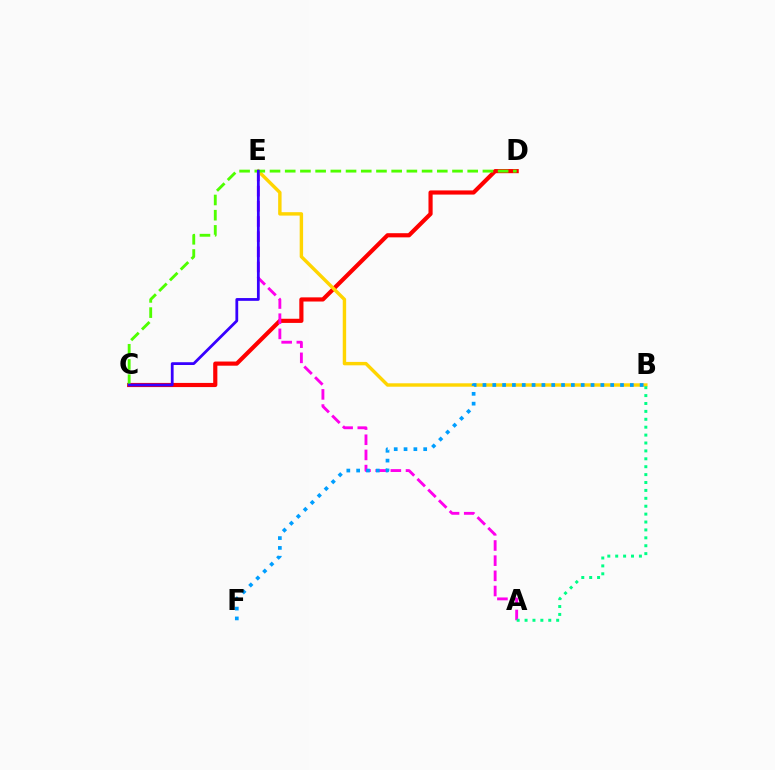{('C', 'D'): [{'color': '#ff0000', 'line_style': 'solid', 'thickness': 2.99}, {'color': '#4fff00', 'line_style': 'dashed', 'thickness': 2.07}], ('A', 'E'): [{'color': '#ff00ed', 'line_style': 'dashed', 'thickness': 2.06}], ('B', 'E'): [{'color': '#ffd500', 'line_style': 'solid', 'thickness': 2.46}], ('A', 'B'): [{'color': '#00ff86', 'line_style': 'dotted', 'thickness': 2.15}], ('B', 'F'): [{'color': '#009eff', 'line_style': 'dotted', 'thickness': 2.67}], ('C', 'E'): [{'color': '#3700ff', 'line_style': 'solid', 'thickness': 2.0}]}